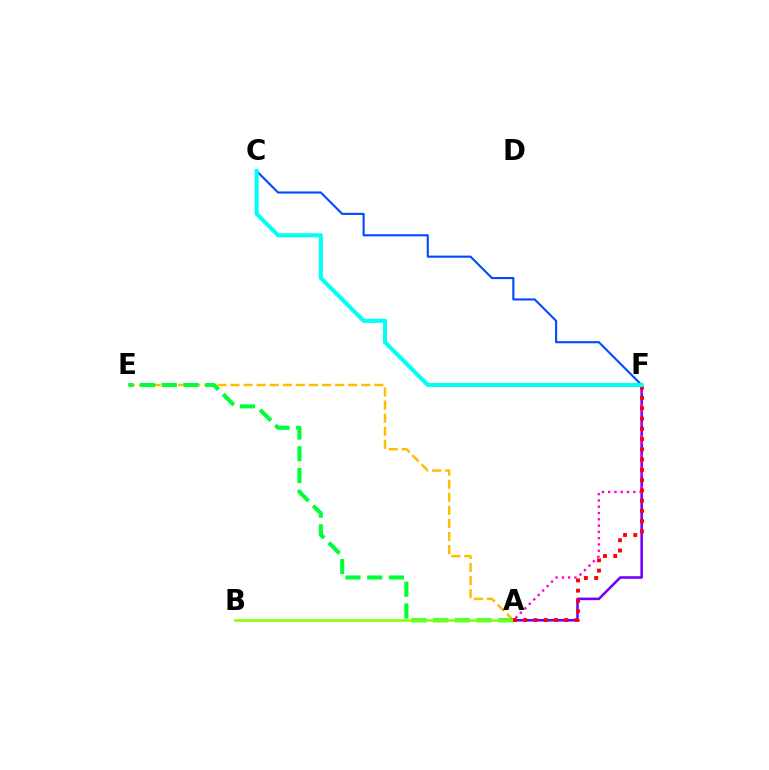{('C', 'F'): [{'color': '#004bff', 'line_style': 'solid', 'thickness': 1.52}, {'color': '#00fff6', 'line_style': 'solid', 'thickness': 2.92}], ('A', 'F'): [{'color': '#7200ff', 'line_style': 'solid', 'thickness': 1.86}, {'color': '#ff00cf', 'line_style': 'dotted', 'thickness': 1.71}, {'color': '#ff0000', 'line_style': 'dotted', 'thickness': 2.79}], ('A', 'E'): [{'color': '#ffbd00', 'line_style': 'dashed', 'thickness': 1.78}, {'color': '#00ff39', 'line_style': 'dashed', 'thickness': 2.95}], ('A', 'B'): [{'color': '#84ff00', 'line_style': 'solid', 'thickness': 1.83}]}